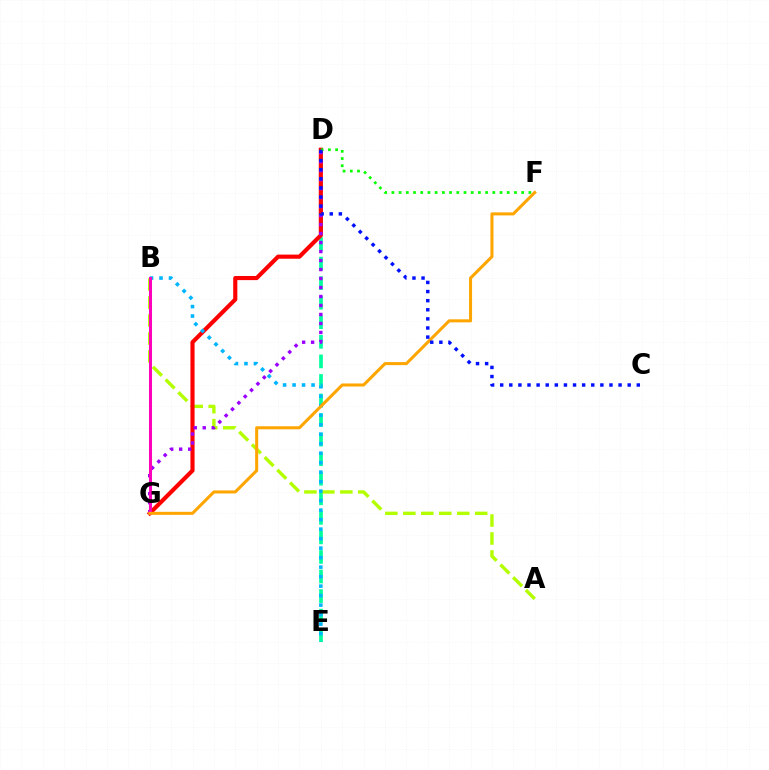{('D', 'E'): [{'color': '#00ff9d', 'line_style': 'dashed', 'thickness': 2.66}], ('A', 'B'): [{'color': '#b3ff00', 'line_style': 'dashed', 'thickness': 2.44}], ('D', 'G'): [{'color': '#ff0000', 'line_style': 'solid', 'thickness': 2.98}, {'color': '#9b00ff', 'line_style': 'dotted', 'thickness': 2.44}], ('B', 'E'): [{'color': '#00b5ff', 'line_style': 'dotted', 'thickness': 2.58}], ('D', 'F'): [{'color': '#08ff00', 'line_style': 'dotted', 'thickness': 1.96}], ('B', 'G'): [{'color': '#ff00bd', 'line_style': 'solid', 'thickness': 2.18}], ('F', 'G'): [{'color': '#ffa500', 'line_style': 'solid', 'thickness': 2.19}], ('C', 'D'): [{'color': '#0010ff', 'line_style': 'dotted', 'thickness': 2.47}]}